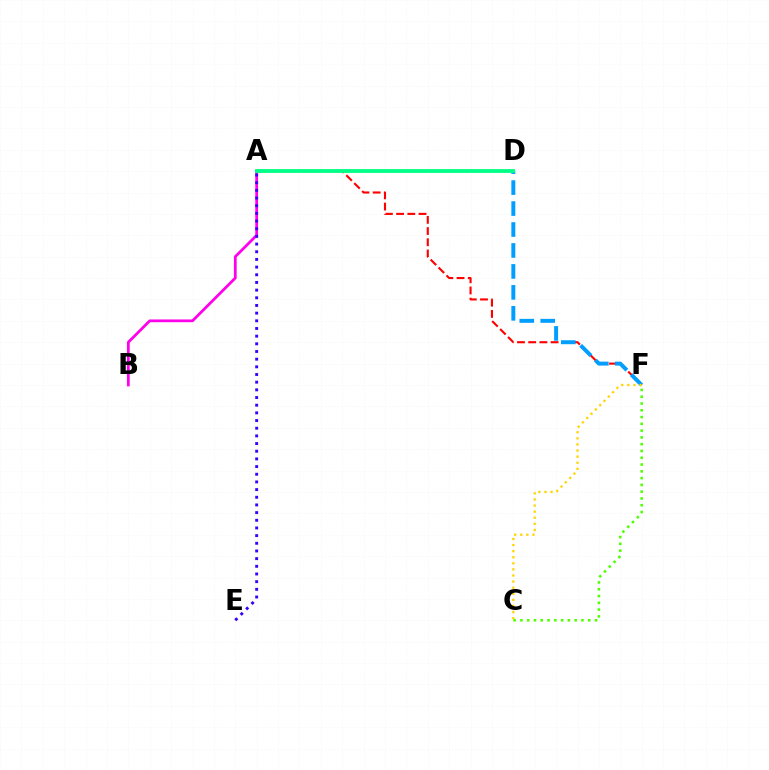{('A', 'F'): [{'color': '#ff0000', 'line_style': 'dashed', 'thickness': 1.52}], ('A', 'B'): [{'color': '#ff00ed', 'line_style': 'solid', 'thickness': 1.99}], ('D', 'F'): [{'color': '#009eff', 'line_style': 'dashed', 'thickness': 2.85}], ('C', 'F'): [{'color': '#ffd500', 'line_style': 'dotted', 'thickness': 1.65}, {'color': '#4fff00', 'line_style': 'dotted', 'thickness': 1.84}], ('A', 'D'): [{'color': '#00ff86', 'line_style': 'solid', 'thickness': 2.74}], ('A', 'E'): [{'color': '#3700ff', 'line_style': 'dotted', 'thickness': 2.08}]}